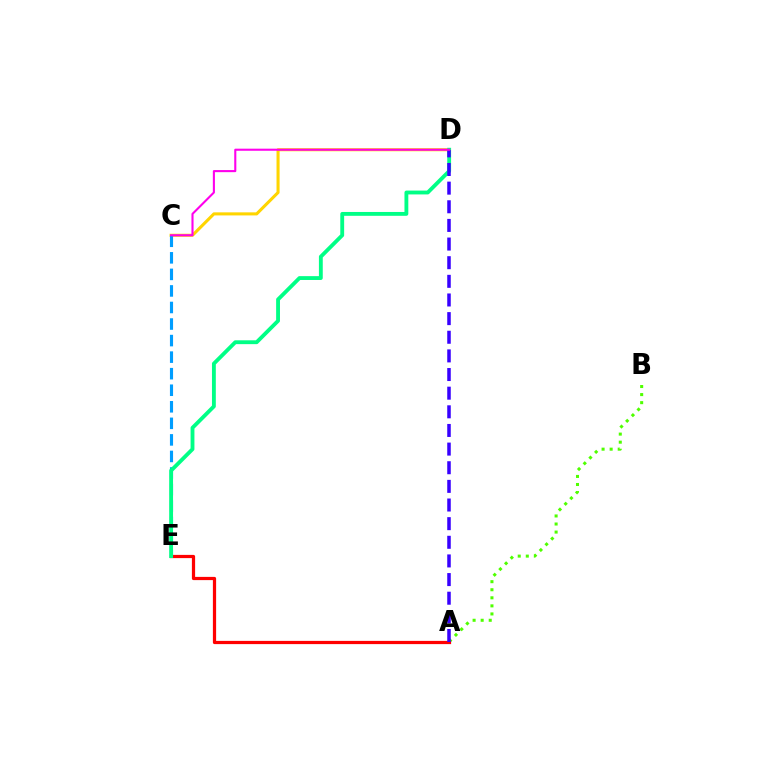{('A', 'B'): [{'color': '#4fff00', 'line_style': 'dotted', 'thickness': 2.19}], ('A', 'E'): [{'color': '#ff0000', 'line_style': 'solid', 'thickness': 2.32}], ('C', 'D'): [{'color': '#ffd500', 'line_style': 'solid', 'thickness': 2.21}, {'color': '#ff00ed', 'line_style': 'solid', 'thickness': 1.51}], ('C', 'E'): [{'color': '#009eff', 'line_style': 'dashed', 'thickness': 2.25}], ('D', 'E'): [{'color': '#00ff86', 'line_style': 'solid', 'thickness': 2.77}], ('A', 'D'): [{'color': '#3700ff', 'line_style': 'dashed', 'thickness': 2.53}]}